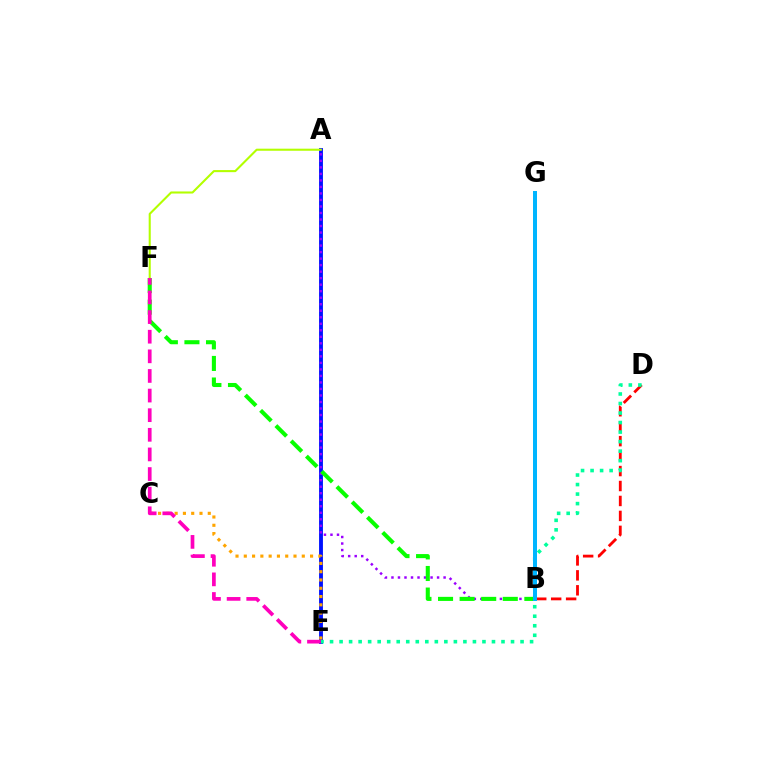{('B', 'D'): [{'color': '#ff0000', 'line_style': 'dashed', 'thickness': 2.03}], ('A', 'E'): [{'color': '#0010ff', 'line_style': 'solid', 'thickness': 2.78}], ('D', 'E'): [{'color': '#00ff9d', 'line_style': 'dotted', 'thickness': 2.59}], ('A', 'B'): [{'color': '#9b00ff', 'line_style': 'dotted', 'thickness': 1.77}], ('C', 'E'): [{'color': '#ffa500', 'line_style': 'dotted', 'thickness': 2.25}], ('B', 'F'): [{'color': '#08ff00', 'line_style': 'dashed', 'thickness': 2.93}], ('A', 'F'): [{'color': '#b3ff00', 'line_style': 'solid', 'thickness': 1.5}], ('E', 'F'): [{'color': '#ff00bd', 'line_style': 'dashed', 'thickness': 2.67}], ('B', 'G'): [{'color': '#00b5ff', 'line_style': 'solid', 'thickness': 2.88}]}